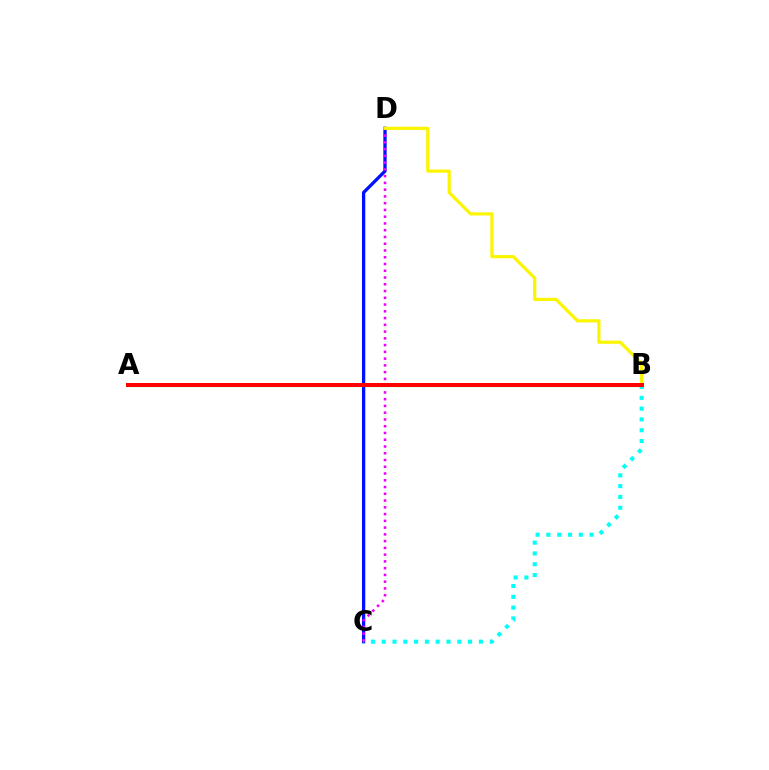{('C', 'D'): [{'color': '#0010ff', 'line_style': 'solid', 'thickness': 2.37}, {'color': '#ee00ff', 'line_style': 'dotted', 'thickness': 1.84}], ('B', 'C'): [{'color': '#00fff6', 'line_style': 'dotted', 'thickness': 2.93}], ('B', 'D'): [{'color': '#fcf500', 'line_style': 'solid', 'thickness': 2.31}], ('A', 'B'): [{'color': '#08ff00', 'line_style': 'solid', 'thickness': 2.27}, {'color': '#ff0000', 'line_style': 'solid', 'thickness': 2.88}]}